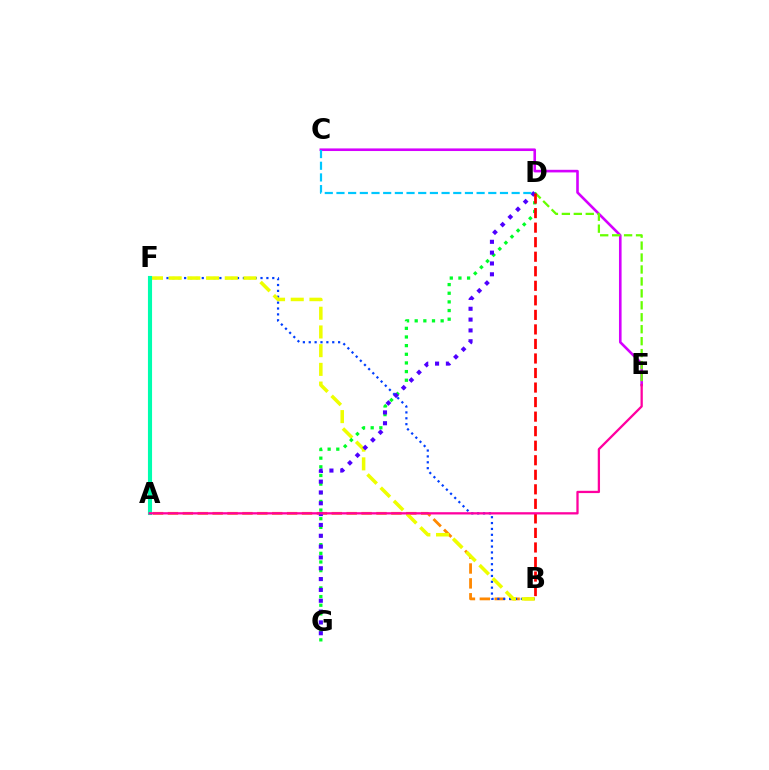{('A', 'B'): [{'color': '#ff8800', 'line_style': 'dashed', 'thickness': 2.02}], ('C', 'E'): [{'color': '#d600ff', 'line_style': 'solid', 'thickness': 1.88}], ('B', 'F'): [{'color': '#003fff', 'line_style': 'dotted', 'thickness': 1.6}, {'color': '#eeff00', 'line_style': 'dashed', 'thickness': 2.54}], ('D', 'E'): [{'color': '#66ff00', 'line_style': 'dashed', 'thickness': 1.62}], ('D', 'G'): [{'color': '#00ff27', 'line_style': 'dotted', 'thickness': 2.35}, {'color': '#4f00ff', 'line_style': 'dotted', 'thickness': 2.94}], ('A', 'F'): [{'color': '#00ffaf', 'line_style': 'solid', 'thickness': 2.96}], ('B', 'D'): [{'color': '#ff0000', 'line_style': 'dashed', 'thickness': 1.97}], ('A', 'E'): [{'color': '#ff00a0', 'line_style': 'solid', 'thickness': 1.65}], ('C', 'D'): [{'color': '#00c7ff', 'line_style': 'dashed', 'thickness': 1.59}]}